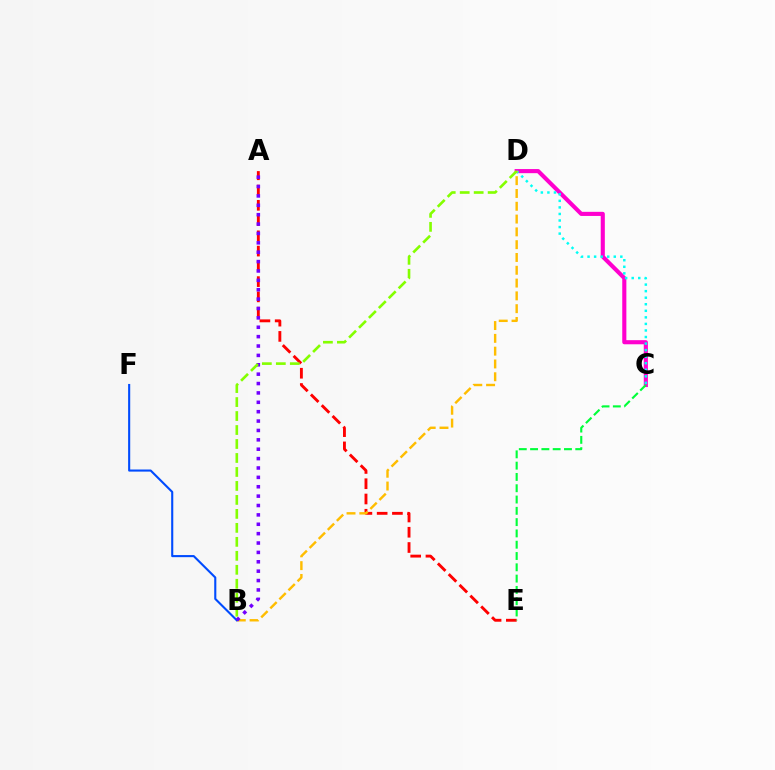{('C', 'D'): [{'color': '#ff00cf', 'line_style': 'solid', 'thickness': 2.96}, {'color': '#00fff6', 'line_style': 'dotted', 'thickness': 1.78}], ('A', 'E'): [{'color': '#ff0000', 'line_style': 'dashed', 'thickness': 2.07}], ('B', 'D'): [{'color': '#ffbd00', 'line_style': 'dashed', 'thickness': 1.74}, {'color': '#84ff00', 'line_style': 'dashed', 'thickness': 1.9}], ('B', 'F'): [{'color': '#004bff', 'line_style': 'solid', 'thickness': 1.51}], ('A', 'B'): [{'color': '#7200ff', 'line_style': 'dotted', 'thickness': 2.55}], ('C', 'E'): [{'color': '#00ff39', 'line_style': 'dashed', 'thickness': 1.53}]}